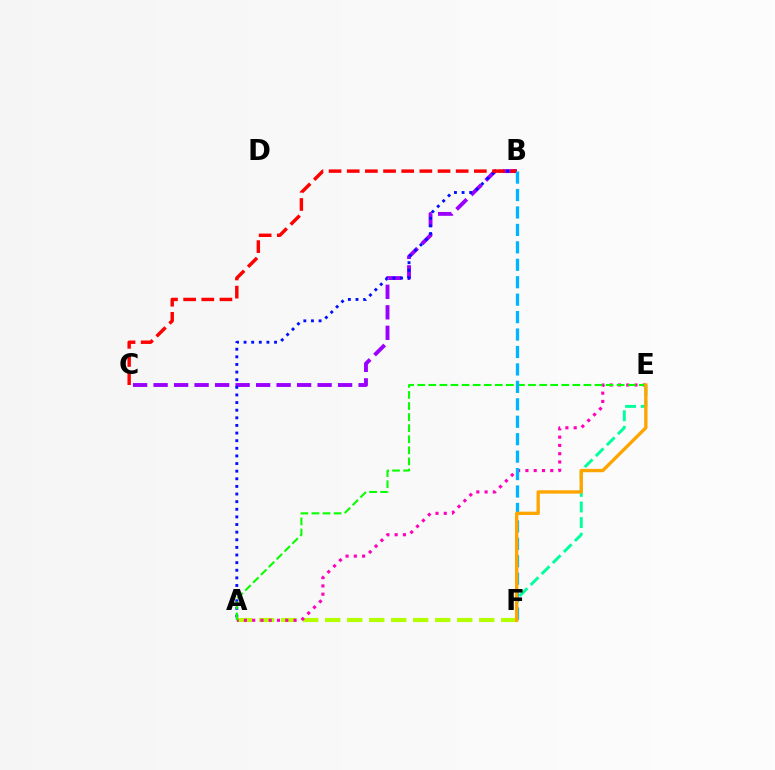{('B', 'C'): [{'color': '#9b00ff', 'line_style': 'dashed', 'thickness': 2.78}, {'color': '#ff0000', 'line_style': 'dashed', 'thickness': 2.47}], ('E', 'F'): [{'color': '#00ff9d', 'line_style': 'dashed', 'thickness': 2.12}, {'color': '#ffa500', 'line_style': 'solid', 'thickness': 2.41}], ('A', 'F'): [{'color': '#b3ff00', 'line_style': 'dashed', 'thickness': 2.99}], ('A', 'B'): [{'color': '#0010ff', 'line_style': 'dotted', 'thickness': 2.07}], ('A', 'E'): [{'color': '#ff00bd', 'line_style': 'dotted', 'thickness': 2.25}, {'color': '#08ff00', 'line_style': 'dashed', 'thickness': 1.5}], ('B', 'F'): [{'color': '#00b5ff', 'line_style': 'dashed', 'thickness': 2.37}]}